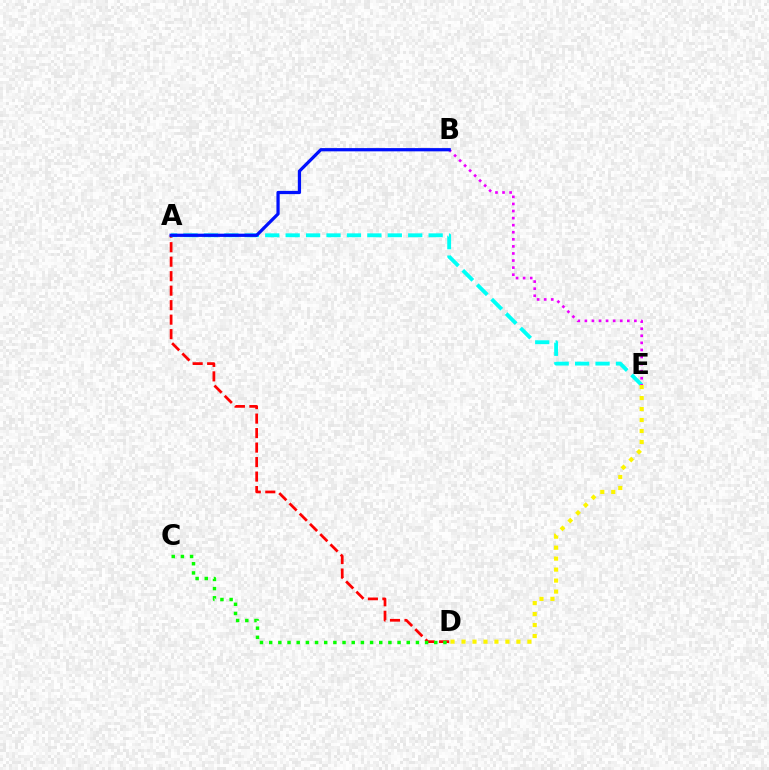{('A', 'D'): [{'color': '#ff0000', 'line_style': 'dashed', 'thickness': 1.97}], ('A', 'E'): [{'color': '#00fff6', 'line_style': 'dashed', 'thickness': 2.77}], ('B', 'E'): [{'color': '#ee00ff', 'line_style': 'dotted', 'thickness': 1.92}], ('C', 'D'): [{'color': '#08ff00', 'line_style': 'dotted', 'thickness': 2.49}], ('D', 'E'): [{'color': '#fcf500', 'line_style': 'dotted', 'thickness': 2.98}], ('A', 'B'): [{'color': '#0010ff', 'line_style': 'solid', 'thickness': 2.33}]}